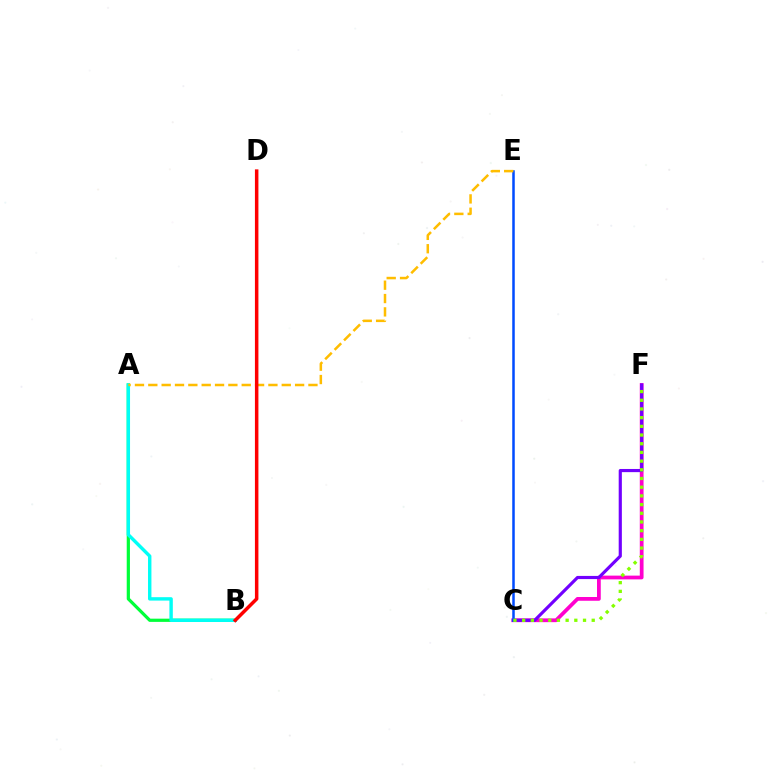{('C', 'F'): [{'color': '#ff00cf', 'line_style': 'solid', 'thickness': 2.71}, {'color': '#7200ff', 'line_style': 'solid', 'thickness': 2.28}, {'color': '#84ff00', 'line_style': 'dotted', 'thickness': 2.36}], ('C', 'E'): [{'color': '#004bff', 'line_style': 'solid', 'thickness': 1.81}], ('A', 'B'): [{'color': '#00ff39', 'line_style': 'solid', 'thickness': 2.32}, {'color': '#00fff6', 'line_style': 'solid', 'thickness': 2.45}], ('A', 'E'): [{'color': '#ffbd00', 'line_style': 'dashed', 'thickness': 1.81}], ('B', 'D'): [{'color': '#ff0000', 'line_style': 'solid', 'thickness': 2.52}]}